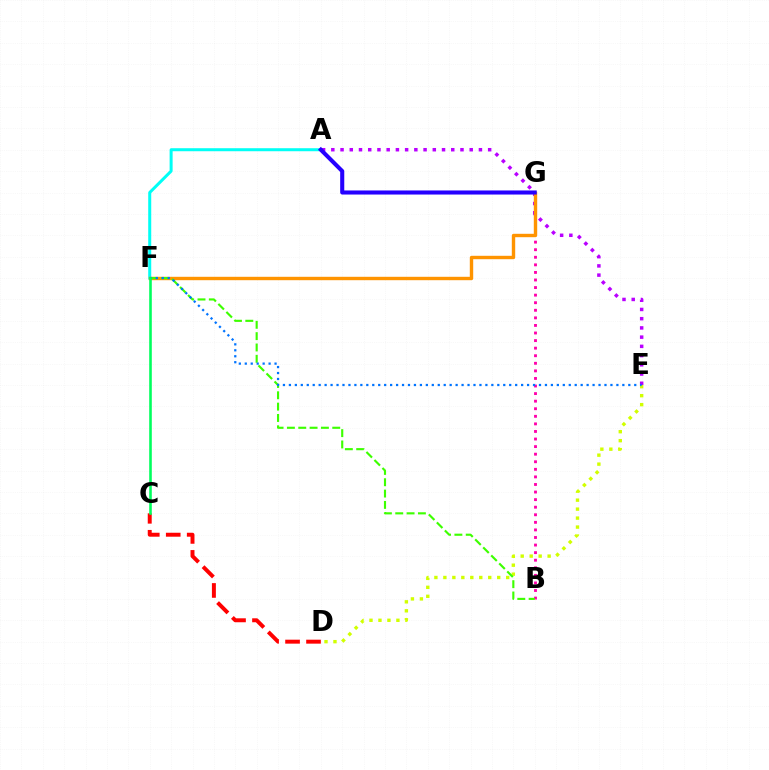{('D', 'E'): [{'color': '#d1ff00', 'line_style': 'dotted', 'thickness': 2.44}], ('A', 'F'): [{'color': '#00fff6', 'line_style': 'solid', 'thickness': 2.17}], ('A', 'E'): [{'color': '#b900ff', 'line_style': 'dotted', 'thickness': 2.51}], ('C', 'D'): [{'color': '#ff0000', 'line_style': 'dashed', 'thickness': 2.85}], ('B', 'G'): [{'color': '#ff00ac', 'line_style': 'dotted', 'thickness': 2.06}], ('F', 'G'): [{'color': '#ff9400', 'line_style': 'solid', 'thickness': 2.45}], ('B', 'F'): [{'color': '#3dff00', 'line_style': 'dashed', 'thickness': 1.54}], ('A', 'G'): [{'color': '#2500ff', 'line_style': 'solid', 'thickness': 2.94}], ('E', 'F'): [{'color': '#0074ff', 'line_style': 'dotted', 'thickness': 1.62}], ('C', 'F'): [{'color': '#00ff5c', 'line_style': 'solid', 'thickness': 1.87}]}